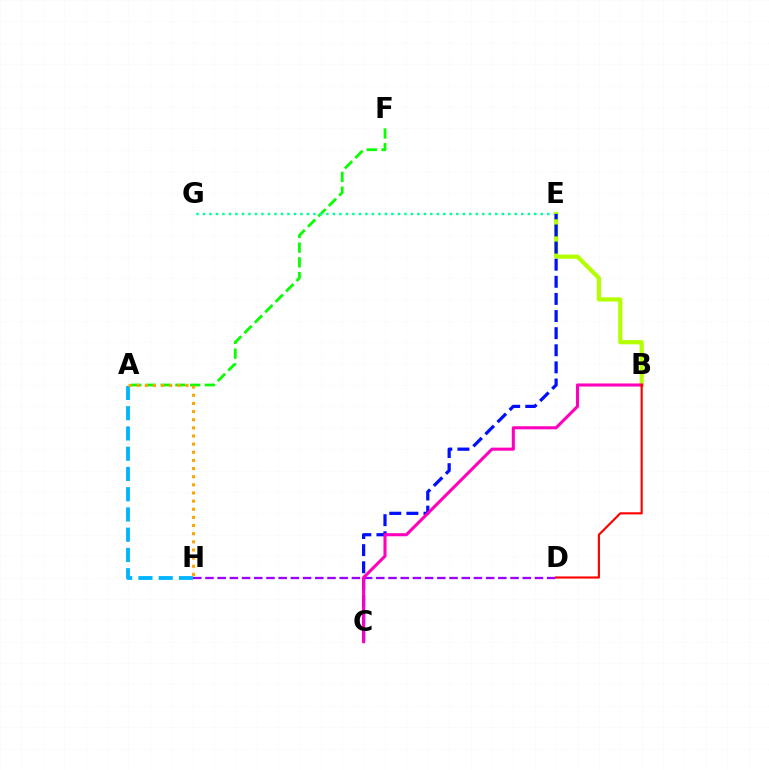{('D', 'H'): [{'color': '#9b00ff', 'line_style': 'dashed', 'thickness': 1.66}], ('A', 'F'): [{'color': '#08ff00', 'line_style': 'dashed', 'thickness': 2.0}], ('A', 'H'): [{'color': '#00b5ff', 'line_style': 'dashed', 'thickness': 2.75}, {'color': '#ffa500', 'line_style': 'dotted', 'thickness': 2.21}], ('E', 'G'): [{'color': '#00ff9d', 'line_style': 'dotted', 'thickness': 1.77}], ('B', 'E'): [{'color': '#b3ff00', 'line_style': 'solid', 'thickness': 3.0}], ('C', 'E'): [{'color': '#0010ff', 'line_style': 'dashed', 'thickness': 2.32}], ('B', 'C'): [{'color': '#ff00bd', 'line_style': 'solid', 'thickness': 2.21}], ('B', 'D'): [{'color': '#ff0000', 'line_style': 'solid', 'thickness': 1.54}]}